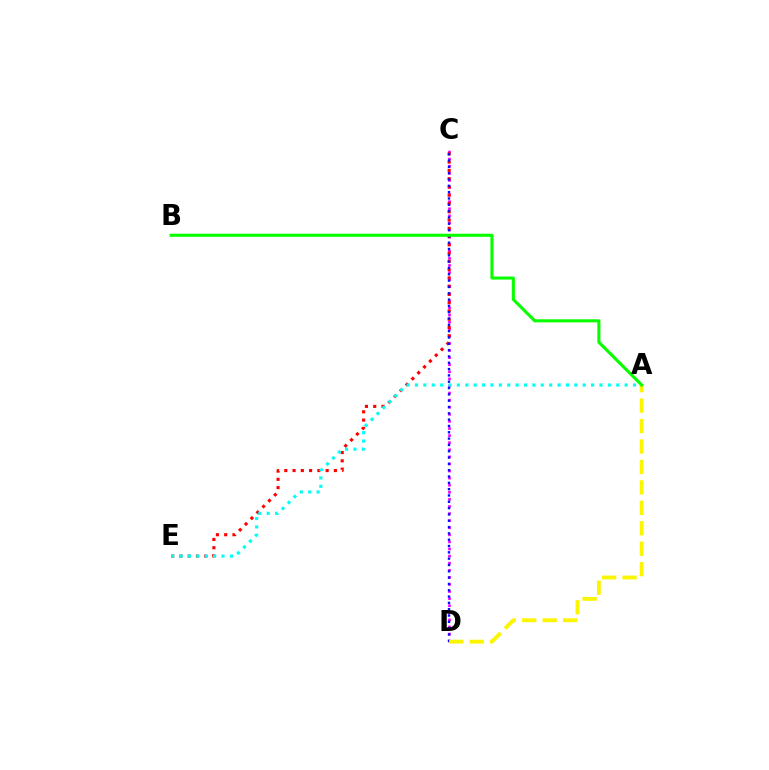{('C', 'D'): [{'color': '#ee00ff', 'line_style': 'dotted', 'thickness': 1.93}, {'color': '#0010ff', 'line_style': 'dotted', 'thickness': 1.72}], ('C', 'E'): [{'color': '#ff0000', 'line_style': 'dotted', 'thickness': 2.25}], ('A', 'E'): [{'color': '#00fff6', 'line_style': 'dotted', 'thickness': 2.28}], ('A', 'D'): [{'color': '#fcf500', 'line_style': 'dashed', 'thickness': 2.78}], ('A', 'B'): [{'color': '#08ff00', 'line_style': 'solid', 'thickness': 2.22}]}